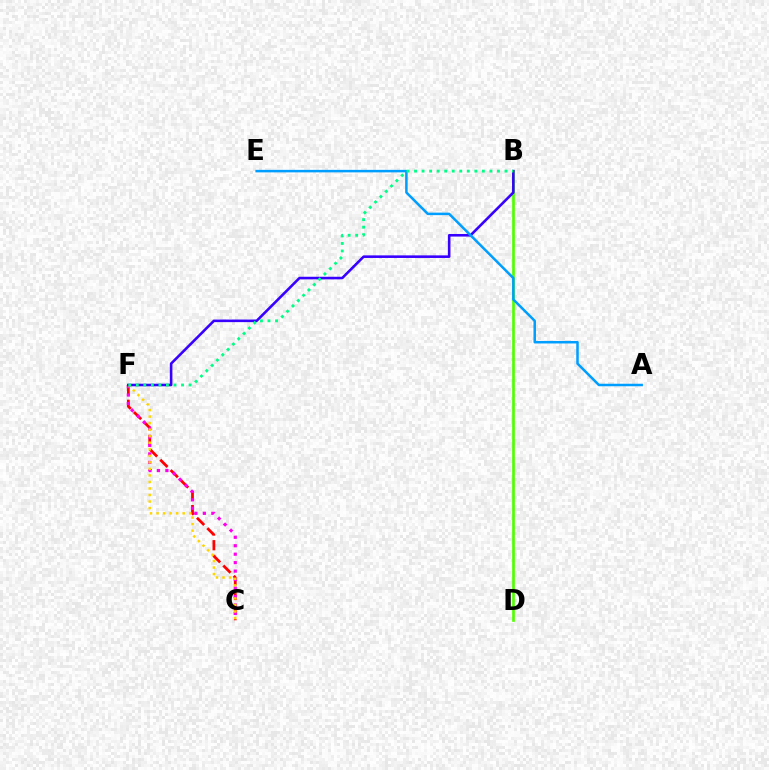{('C', 'F'): [{'color': '#ff0000', 'line_style': 'dashed', 'thickness': 1.99}, {'color': '#ff00ed', 'line_style': 'dotted', 'thickness': 2.3}, {'color': '#ffd500', 'line_style': 'dotted', 'thickness': 1.78}], ('B', 'D'): [{'color': '#4fff00', 'line_style': 'solid', 'thickness': 1.91}], ('B', 'F'): [{'color': '#3700ff', 'line_style': 'solid', 'thickness': 1.86}, {'color': '#00ff86', 'line_style': 'dotted', 'thickness': 2.05}], ('A', 'E'): [{'color': '#009eff', 'line_style': 'solid', 'thickness': 1.81}]}